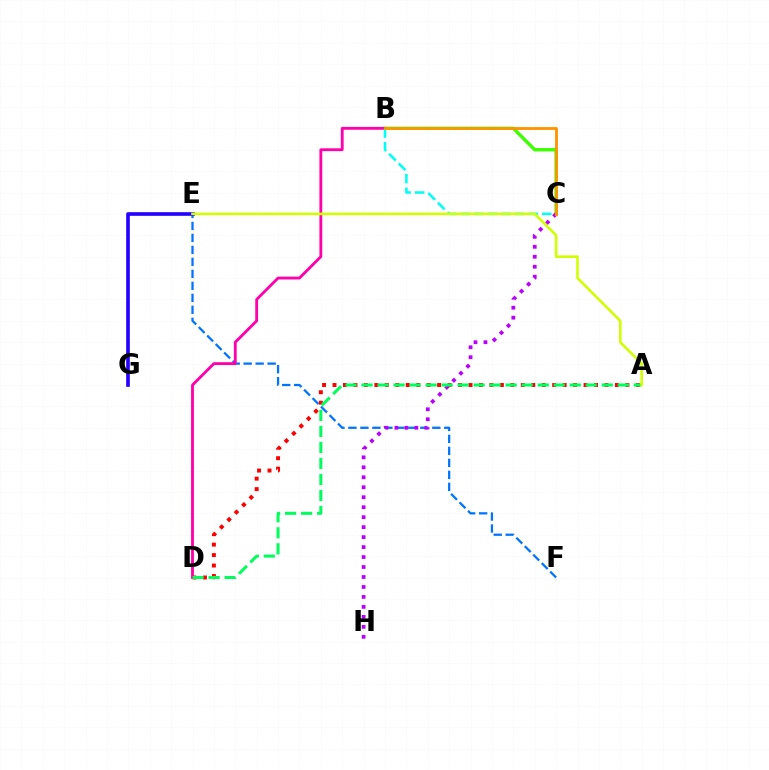{('E', 'F'): [{'color': '#0074ff', 'line_style': 'dashed', 'thickness': 1.63}], ('B', 'C'): [{'color': '#3dff00', 'line_style': 'solid', 'thickness': 2.43}, {'color': '#00fff6', 'line_style': 'dashed', 'thickness': 1.85}, {'color': '#ff9400', 'line_style': 'solid', 'thickness': 2.05}], ('B', 'D'): [{'color': '#ff00ac', 'line_style': 'solid', 'thickness': 2.04}], ('C', 'H'): [{'color': '#b900ff', 'line_style': 'dotted', 'thickness': 2.71}], ('E', 'G'): [{'color': '#2500ff', 'line_style': 'solid', 'thickness': 2.62}], ('A', 'D'): [{'color': '#ff0000', 'line_style': 'dotted', 'thickness': 2.84}, {'color': '#00ff5c', 'line_style': 'dashed', 'thickness': 2.18}], ('A', 'E'): [{'color': '#d1ff00', 'line_style': 'solid', 'thickness': 1.86}]}